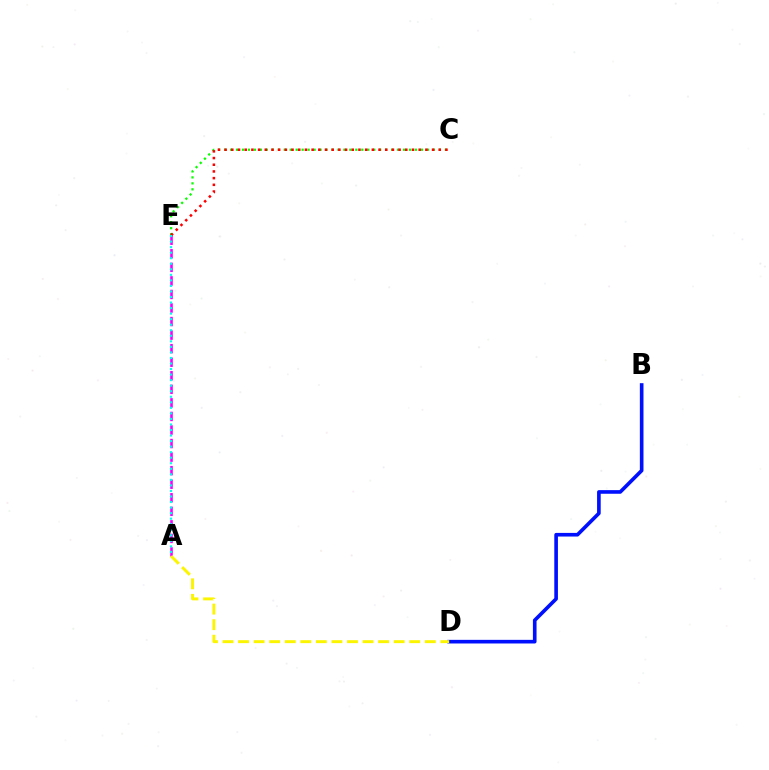{('B', 'D'): [{'color': '#0010ff', 'line_style': 'solid', 'thickness': 2.62}], ('A', 'E'): [{'color': '#ee00ff', 'line_style': 'dashed', 'thickness': 1.84}, {'color': '#00fff6', 'line_style': 'dotted', 'thickness': 1.51}], ('C', 'E'): [{'color': '#08ff00', 'line_style': 'dotted', 'thickness': 1.62}, {'color': '#ff0000', 'line_style': 'dotted', 'thickness': 1.82}], ('A', 'D'): [{'color': '#fcf500', 'line_style': 'dashed', 'thickness': 2.11}]}